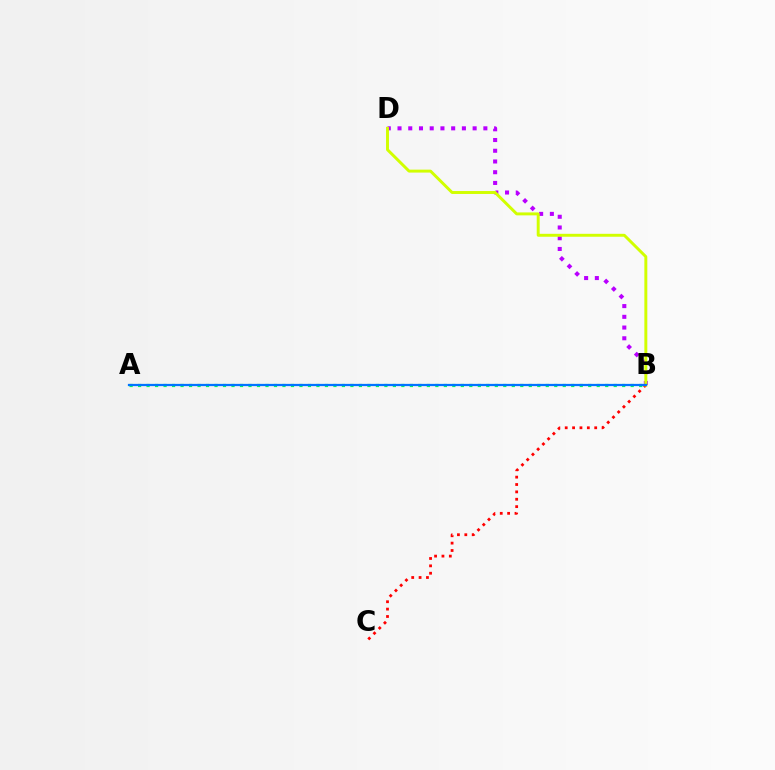{('B', 'D'): [{'color': '#b900ff', 'line_style': 'dotted', 'thickness': 2.92}, {'color': '#d1ff00', 'line_style': 'solid', 'thickness': 2.12}], ('B', 'C'): [{'color': '#ff0000', 'line_style': 'dotted', 'thickness': 2.0}], ('A', 'B'): [{'color': '#00ff5c', 'line_style': 'dotted', 'thickness': 2.31}, {'color': '#0074ff', 'line_style': 'solid', 'thickness': 1.62}]}